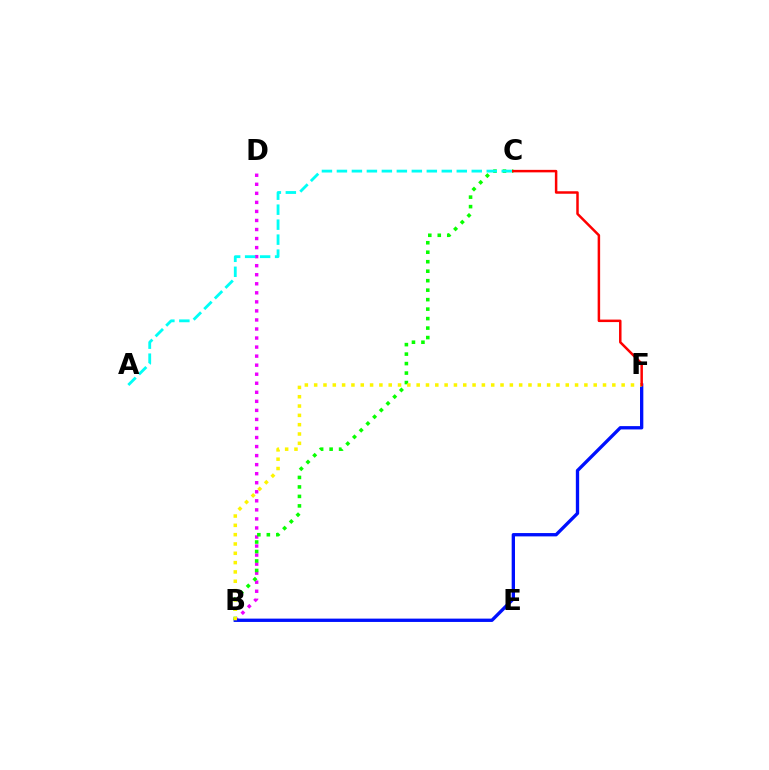{('B', 'D'): [{'color': '#ee00ff', 'line_style': 'dotted', 'thickness': 2.46}], ('B', 'C'): [{'color': '#08ff00', 'line_style': 'dotted', 'thickness': 2.58}], ('B', 'F'): [{'color': '#0010ff', 'line_style': 'solid', 'thickness': 2.39}, {'color': '#fcf500', 'line_style': 'dotted', 'thickness': 2.53}], ('A', 'C'): [{'color': '#00fff6', 'line_style': 'dashed', 'thickness': 2.04}], ('C', 'F'): [{'color': '#ff0000', 'line_style': 'solid', 'thickness': 1.8}]}